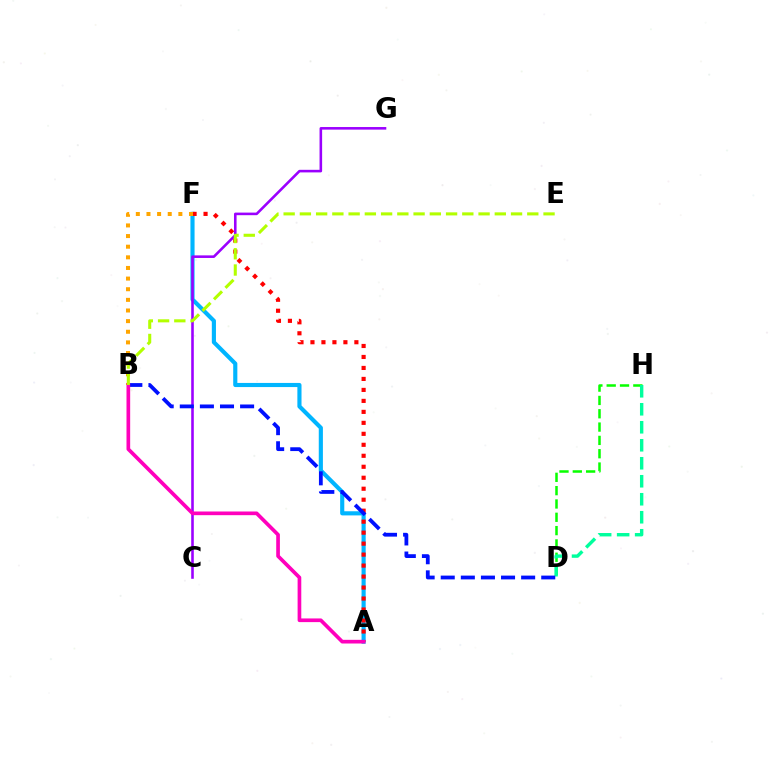{('A', 'F'): [{'color': '#00b5ff', 'line_style': 'solid', 'thickness': 2.98}, {'color': '#ff0000', 'line_style': 'dotted', 'thickness': 2.98}], ('D', 'H'): [{'color': '#08ff00', 'line_style': 'dashed', 'thickness': 1.81}, {'color': '#00ff9d', 'line_style': 'dashed', 'thickness': 2.44}], ('C', 'G'): [{'color': '#9b00ff', 'line_style': 'solid', 'thickness': 1.86}], ('B', 'F'): [{'color': '#ffa500', 'line_style': 'dotted', 'thickness': 2.89}], ('B', 'D'): [{'color': '#0010ff', 'line_style': 'dashed', 'thickness': 2.73}], ('A', 'B'): [{'color': '#ff00bd', 'line_style': 'solid', 'thickness': 2.65}], ('B', 'E'): [{'color': '#b3ff00', 'line_style': 'dashed', 'thickness': 2.21}]}